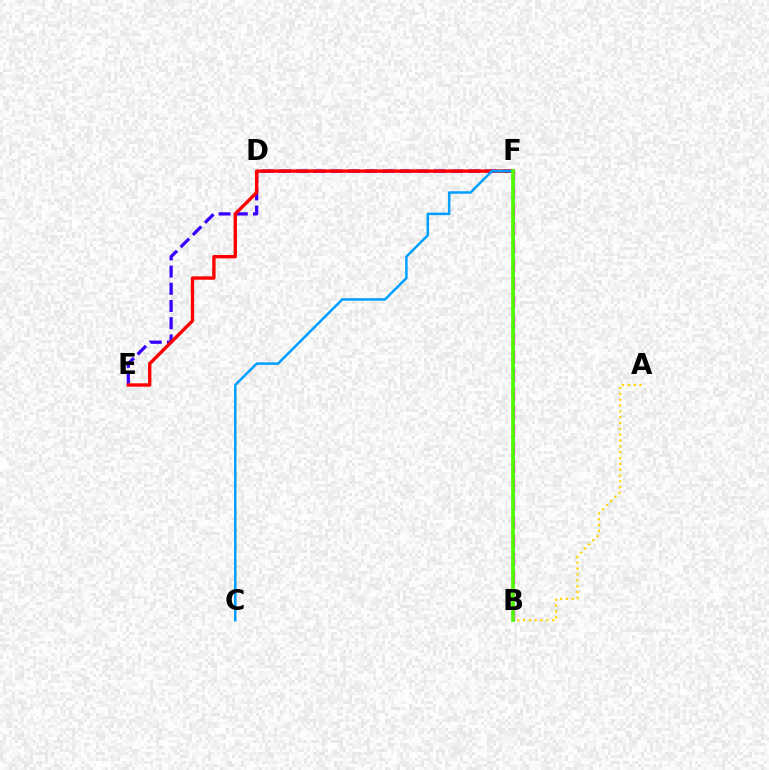{('B', 'F'): [{'color': '#00ff86', 'line_style': 'solid', 'thickness': 1.81}, {'color': '#ff00ed', 'line_style': 'dashed', 'thickness': 2.49}, {'color': '#4fff00', 'line_style': 'solid', 'thickness': 2.66}], ('E', 'F'): [{'color': '#3700ff', 'line_style': 'dashed', 'thickness': 2.34}, {'color': '#ff0000', 'line_style': 'solid', 'thickness': 2.43}], ('A', 'B'): [{'color': '#ffd500', 'line_style': 'dotted', 'thickness': 1.59}], ('C', 'F'): [{'color': '#009eff', 'line_style': 'solid', 'thickness': 1.8}]}